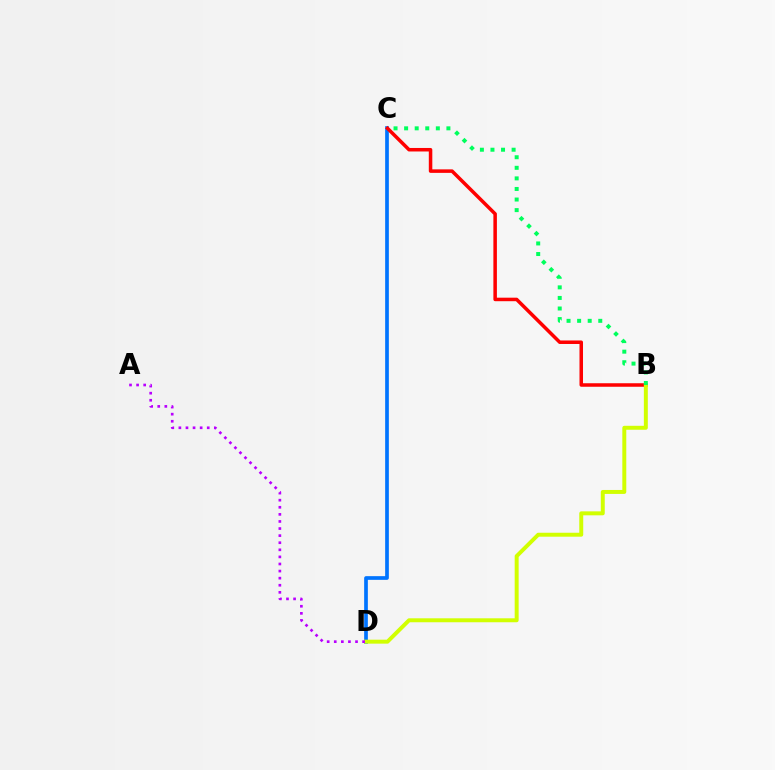{('C', 'D'): [{'color': '#0074ff', 'line_style': 'solid', 'thickness': 2.65}], ('B', 'C'): [{'color': '#ff0000', 'line_style': 'solid', 'thickness': 2.53}, {'color': '#00ff5c', 'line_style': 'dotted', 'thickness': 2.87}], ('B', 'D'): [{'color': '#d1ff00', 'line_style': 'solid', 'thickness': 2.85}], ('A', 'D'): [{'color': '#b900ff', 'line_style': 'dotted', 'thickness': 1.93}]}